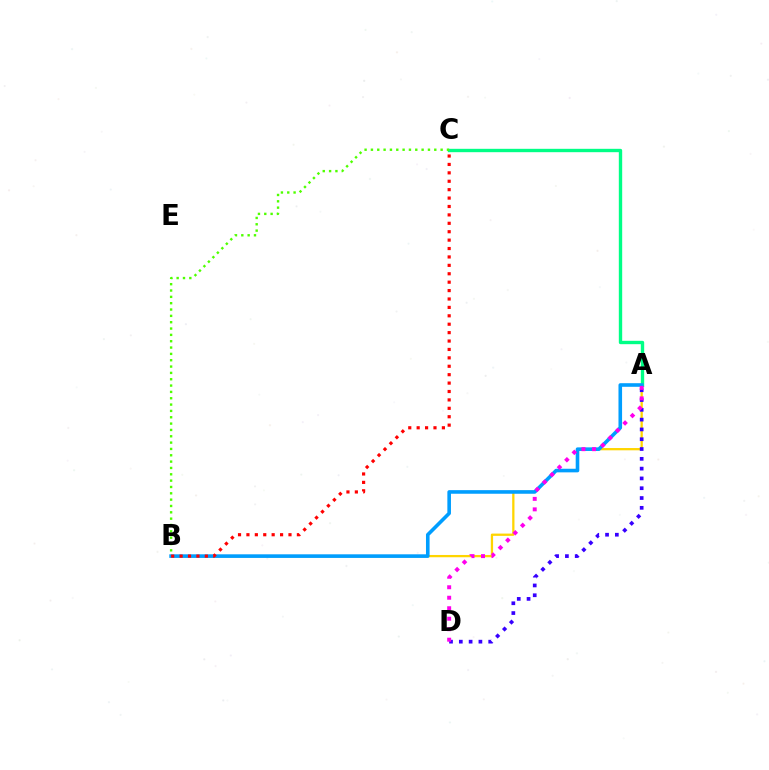{('A', 'B'): [{'color': '#ffd500', 'line_style': 'solid', 'thickness': 1.64}, {'color': '#009eff', 'line_style': 'solid', 'thickness': 2.59}], ('A', 'C'): [{'color': '#00ff86', 'line_style': 'solid', 'thickness': 2.43}], ('B', 'C'): [{'color': '#4fff00', 'line_style': 'dotted', 'thickness': 1.72}, {'color': '#ff0000', 'line_style': 'dotted', 'thickness': 2.28}], ('A', 'D'): [{'color': '#3700ff', 'line_style': 'dotted', 'thickness': 2.66}, {'color': '#ff00ed', 'line_style': 'dotted', 'thickness': 2.85}]}